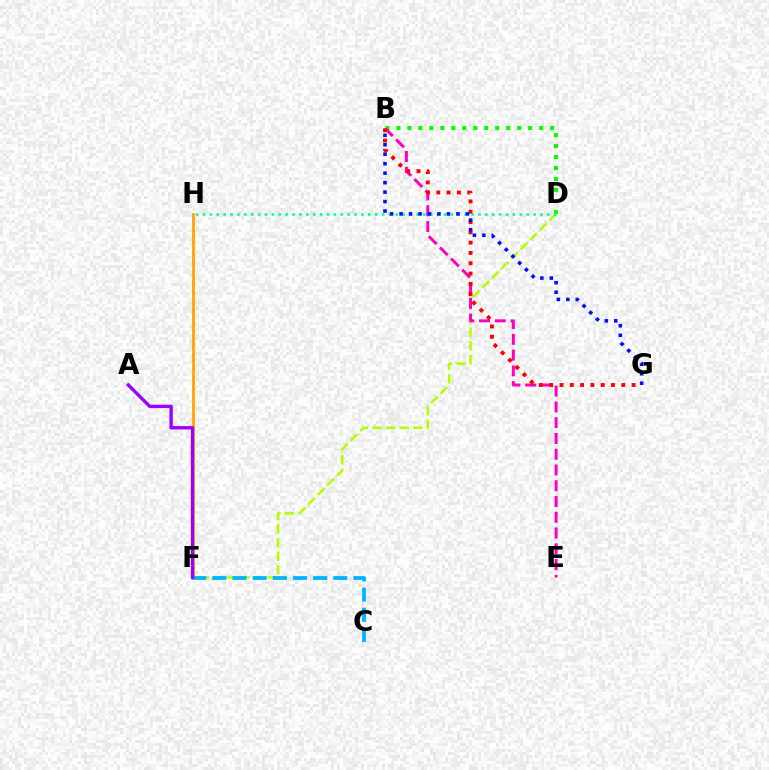{('B', 'D'): [{'color': '#08ff00', 'line_style': 'dotted', 'thickness': 2.98}], ('D', 'F'): [{'color': '#b3ff00', 'line_style': 'dashed', 'thickness': 1.84}], ('F', 'H'): [{'color': '#ffa500', 'line_style': 'solid', 'thickness': 2.02}], ('C', 'F'): [{'color': '#00b5ff', 'line_style': 'dashed', 'thickness': 2.74}], ('B', 'E'): [{'color': '#ff00bd', 'line_style': 'dashed', 'thickness': 2.14}], ('B', 'G'): [{'color': '#ff0000', 'line_style': 'dotted', 'thickness': 2.8}, {'color': '#0010ff', 'line_style': 'dotted', 'thickness': 2.57}], ('A', 'F'): [{'color': '#9b00ff', 'line_style': 'solid', 'thickness': 2.44}], ('D', 'H'): [{'color': '#00ff9d', 'line_style': 'dotted', 'thickness': 1.87}]}